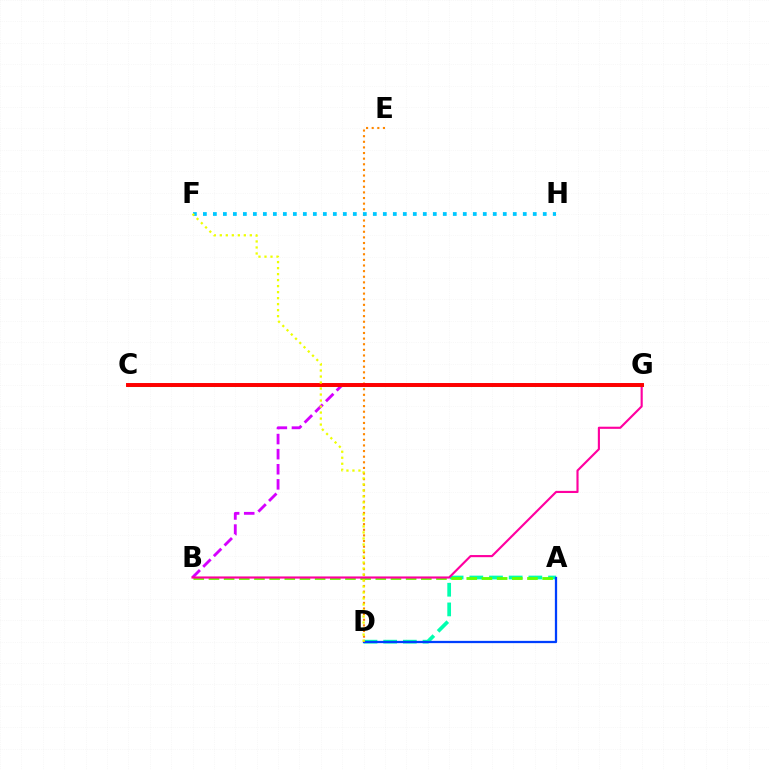{('A', 'D'): [{'color': '#00ffaf', 'line_style': 'dashed', 'thickness': 2.67}, {'color': '#003fff', 'line_style': 'solid', 'thickness': 1.63}], ('C', 'G'): [{'color': '#4f00ff', 'line_style': 'dashed', 'thickness': 1.74}, {'color': '#00ff27', 'line_style': 'solid', 'thickness': 2.18}, {'color': '#ff0000', 'line_style': 'solid', 'thickness': 2.83}], ('B', 'G'): [{'color': '#d600ff', 'line_style': 'dashed', 'thickness': 2.05}, {'color': '#ff00a0', 'line_style': 'solid', 'thickness': 1.54}], ('A', 'B'): [{'color': '#66ff00', 'line_style': 'dashed', 'thickness': 2.06}], ('D', 'E'): [{'color': '#ff8800', 'line_style': 'dotted', 'thickness': 1.53}], ('F', 'H'): [{'color': '#00c7ff', 'line_style': 'dotted', 'thickness': 2.72}], ('D', 'F'): [{'color': '#eeff00', 'line_style': 'dotted', 'thickness': 1.63}]}